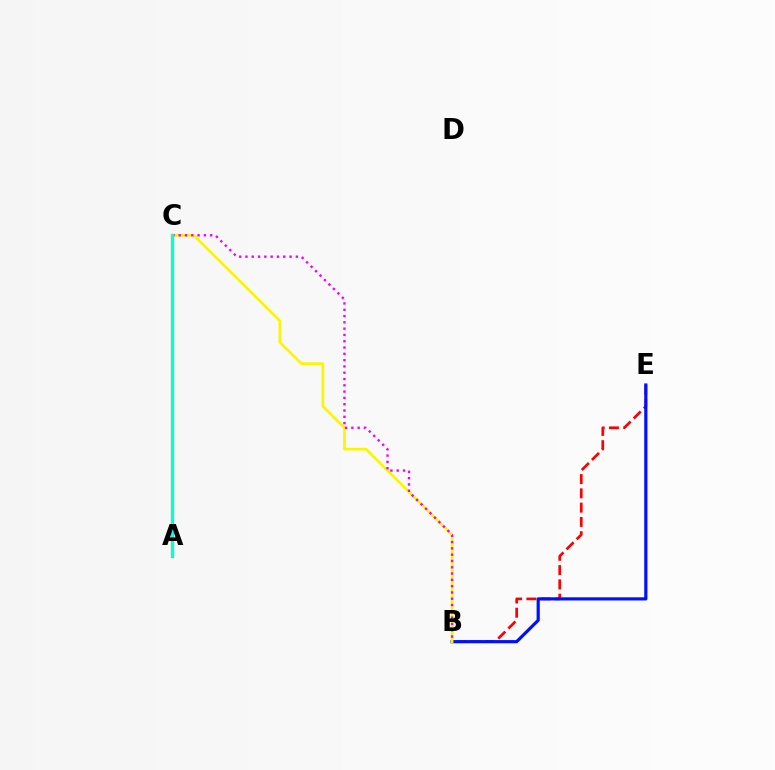{('B', 'E'): [{'color': '#ff0000', 'line_style': 'dashed', 'thickness': 1.94}, {'color': '#0010ff', 'line_style': 'solid', 'thickness': 2.29}], ('A', 'C'): [{'color': '#08ff00', 'line_style': 'solid', 'thickness': 2.35}, {'color': '#00fff6', 'line_style': 'solid', 'thickness': 1.99}], ('B', 'C'): [{'color': '#fcf500', 'line_style': 'solid', 'thickness': 1.91}, {'color': '#ee00ff', 'line_style': 'dotted', 'thickness': 1.71}]}